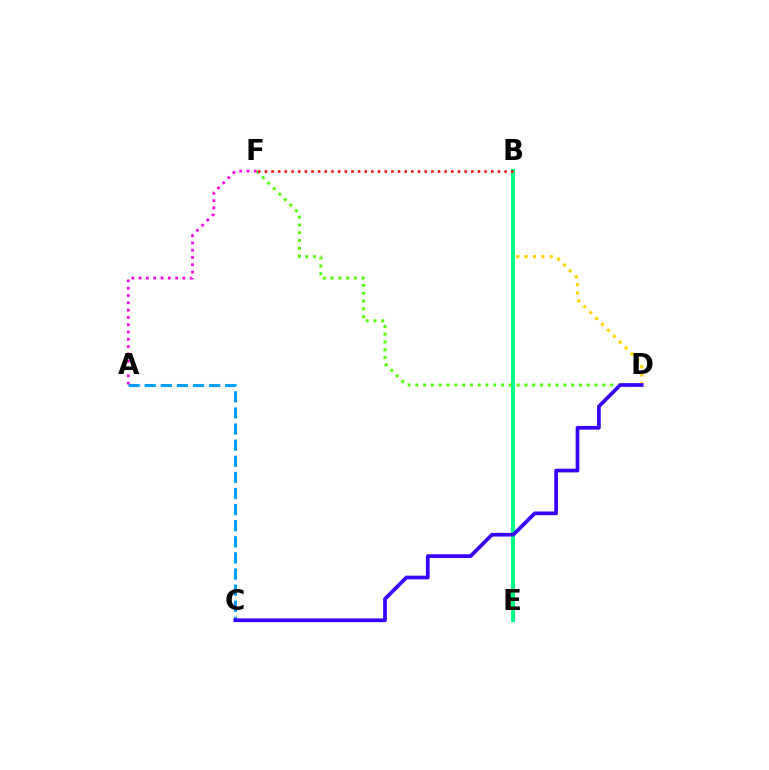{('A', 'C'): [{'color': '#009eff', 'line_style': 'dashed', 'thickness': 2.19}], ('D', 'F'): [{'color': '#4fff00', 'line_style': 'dotted', 'thickness': 2.12}], ('A', 'F'): [{'color': '#ff00ed', 'line_style': 'dotted', 'thickness': 1.98}], ('B', 'D'): [{'color': '#ffd500', 'line_style': 'dotted', 'thickness': 2.27}], ('B', 'E'): [{'color': '#00ff86', 'line_style': 'solid', 'thickness': 2.93}], ('B', 'F'): [{'color': '#ff0000', 'line_style': 'dotted', 'thickness': 1.81}], ('C', 'D'): [{'color': '#3700ff', 'line_style': 'solid', 'thickness': 2.66}]}